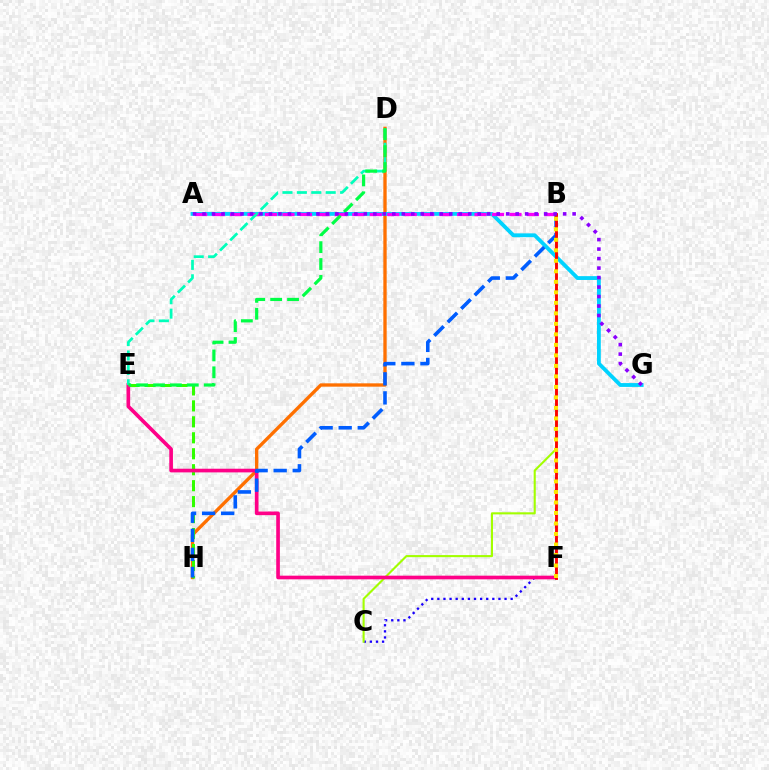{('D', 'H'): [{'color': '#ff7000', 'line_style': 'solid', 'thickness': 2.4}], ('A', 'G'): [{'color': '#00d3ff', 'line_style': 'solid', 'thickness': 2.76}, {'color': '#8a00ff', 'line_style': 'dotted', 'thickness': 2.58}], ('A', 'B'): [{'color': '#fa00f9', 'line_style': 'dashed', 'thickness': 2.37}], ('E', 'H'): [{'color': '#31ff00', 'line_style': 'dashed', 'thickness': 2.17}], ('B', 'C'): [{'color': '#1900ff', 'line_style': 'dotted', 'thickness': 1.66}, {'color': '#a2ff00', 'line_style': 'solid', 'thickness': 1.51}], ('E', 'F'): [{'color': '#ff0088', 'line_style': 'solid', 'thickness': 2.63}], ('B', 'H'): [{'color': '#005dff', 'line_style': 'dashed', 'thickness': 2.59}], ('B', 'F'): [{'color': '#ff0000', 'line_style': 'solid', 'thickness': 2.06}, {'color': '#ffe600', 'line_style': 'dotted', 'thickness': 2.85}], ('D', 'E'): [{'color': '#00ffbb', 'line_style': 'dashed', 'thickness': 1.96}, {'color': '#00ff45', 'line_style': 'dashed', 'thickness': 2.29}]}